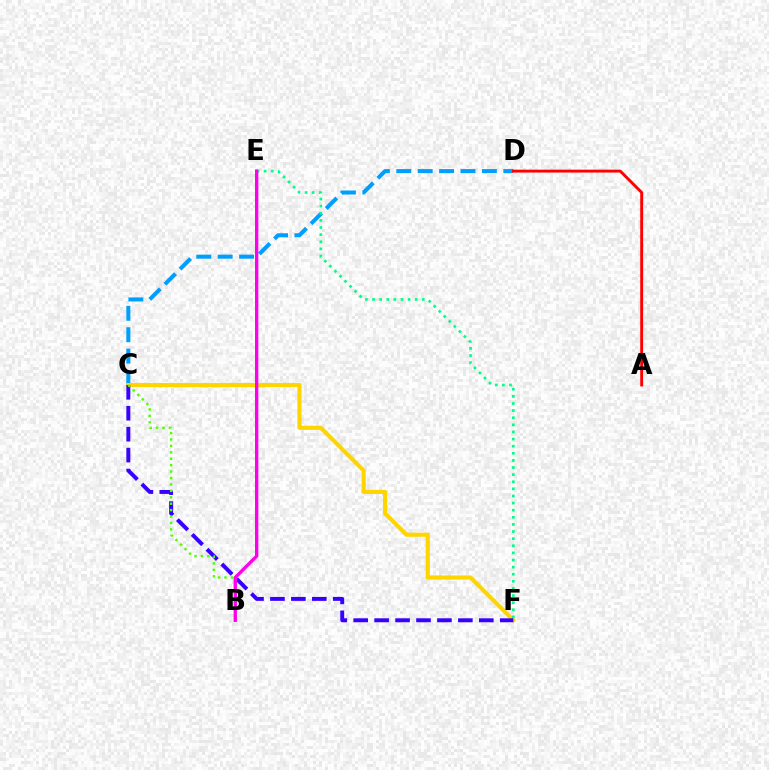{('C', 'D'): [{'color': '#009eff', 'line_style': 'dashed', 'thickness': 2.91}], ('C', 'F'): [{'color': '#ffd500', 'line_style': 'solid', 'thickness': 2.96}, {'color': '#3700ff', 'line_style': 'dashed', 'thickness': 2.84}], ('E', 'F'): [{'color': '#00ff86', 'line_style': 'dotted', 'thickness': 1.93}], ('A', 'D'): [{'color': '#ff0000', 'line_style': 'solid', 'thickness': 2.07}], ('B', 'C'): [{'color': '#4fff00', 'line_style': 'dotted', 'thickness': 1.75}], ('B', 'E'): [{'color': '#ff00ed', 'line_style': 'solid', 'thickness': 2.41}]}